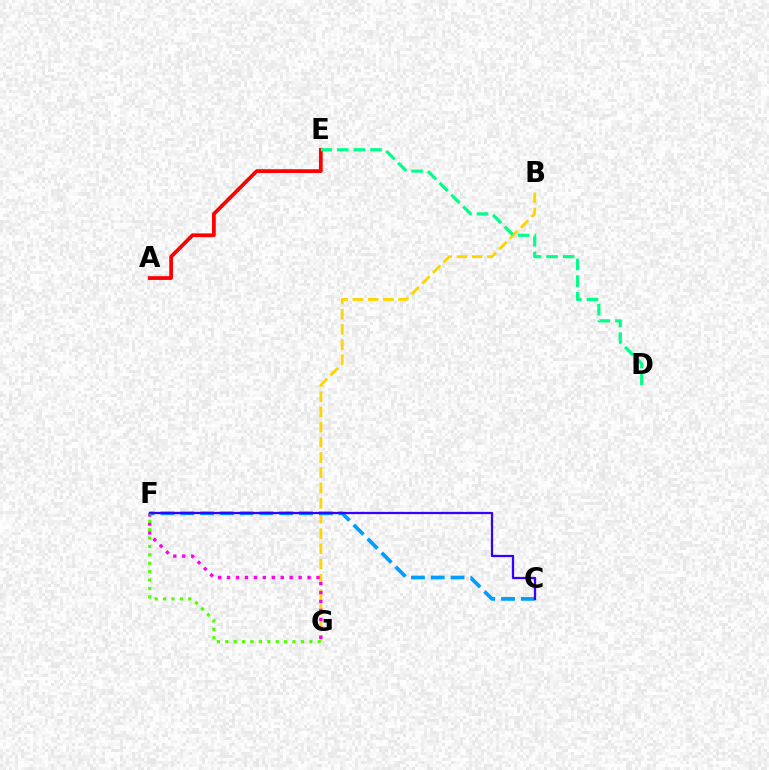{('A', 'E'): [{'color': '#ff0000', 'line_style': 'solid', 'thickness': 2.69}], ('B', 'G'): [{'color': '#ffd500', 'line_style': 'dashed', 'thickness': 2.07}], ('D', 'E'): [{'color': '#00ff86', 'line_style': 'dashed', 'thickness': 2.26}], ('F', 'G'): [{'color': '#ff00ed', 'line_style': 'dotted', 'thickness': 2.43}, {'color': '#4fff00', 'line_style': 'dotted', 'thickness': 2.28}], ('C', 'F'): [{'color': '#009eff', 'line_style': 'dashed', 'thickness': 2.69}, {'color': '#3700ff', 'line_style': 'solid', 'thickness': 1.63}]}